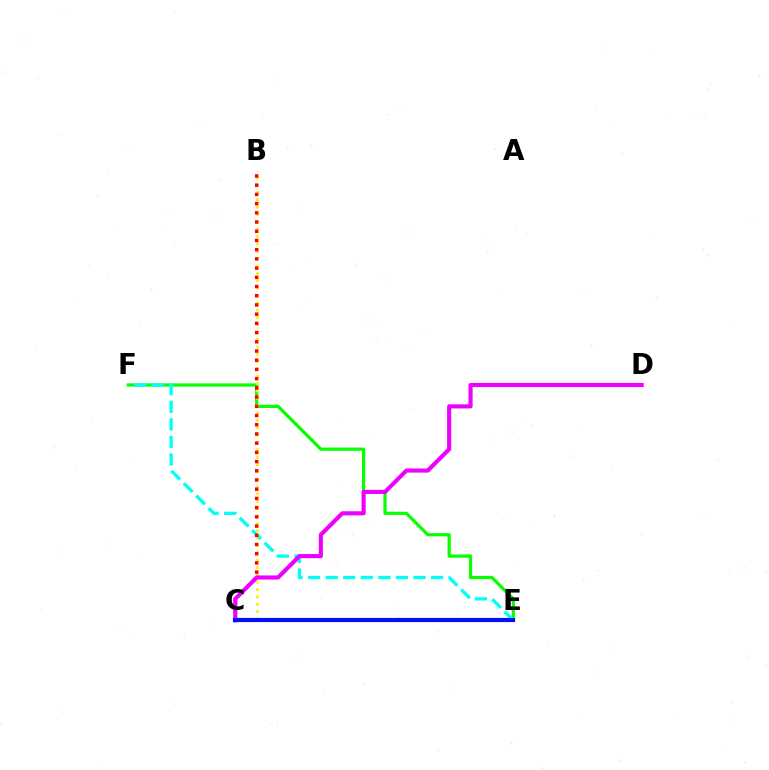{('E', 'F'): [{'color': '#08ff00', 'line_style': 'solid', 'thickness': 2.32}, {'color': '#00fff6', 'line_style': 'dashed', 'thickness': 2.39}], ('B', 'C'): [{'color': '#fcf500', 'line_style': 'dotted', 'thickness': 2.0}, {'color': '#ff0000', 'line_style': 'dotted', 'thickness': 2.5}], ('C', 'D'): [{'color': '#ee00ff', 'line_style': 'solid', 'thickness': 2.97}], ('C', 'E'): [{'color': '#0010ff', 'line_style': 'solid', 'thickness': 3.0}]}